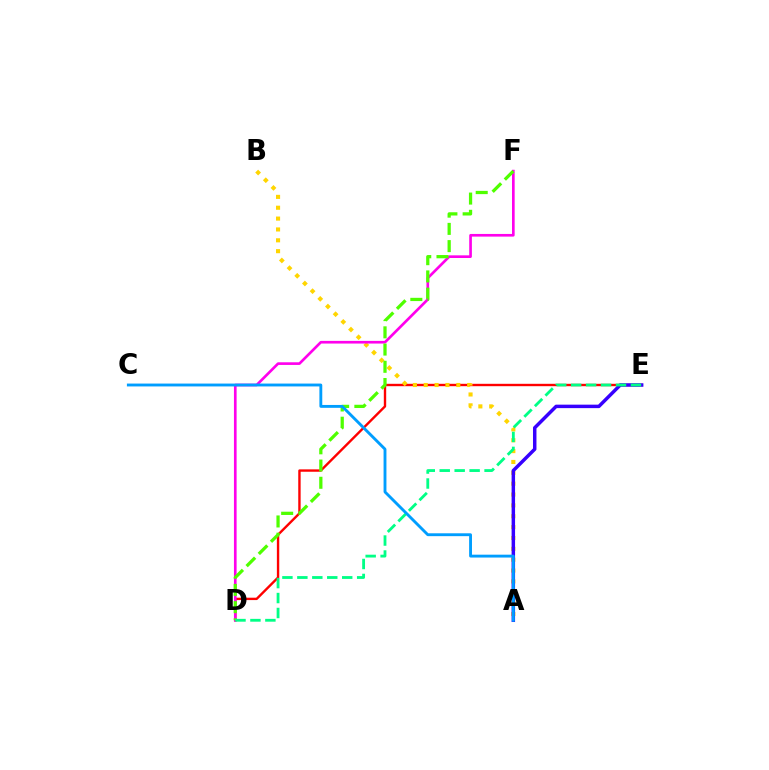{('D', 'E'): [{'color': '#ff0000', 'line_style': 'solid', 'thickness': 1.72}, {'color': '#00ff86', 'line_style': 'dashed', 'thickness': 2.03}], ('A', 'B'): [{'color': '#ffd500', 'line_style': 'dotted', 'thickness': 2.95}], ('D', 'F'): [{'color': '#ff00ed', 'line_style': 'solid', 'thickness': 1.92}, {'color': '#4fff00', 'line_style': 'dashed', 'thickness': 2.34}], ('A', 'E'): [{'color': '#3700ff', 'line_style': 'solid', 'thickness': 2.5}], ('A', 'C'): [{'color': '#009eff', 'line_style': 'solid', 'thickness': 2.07}]}